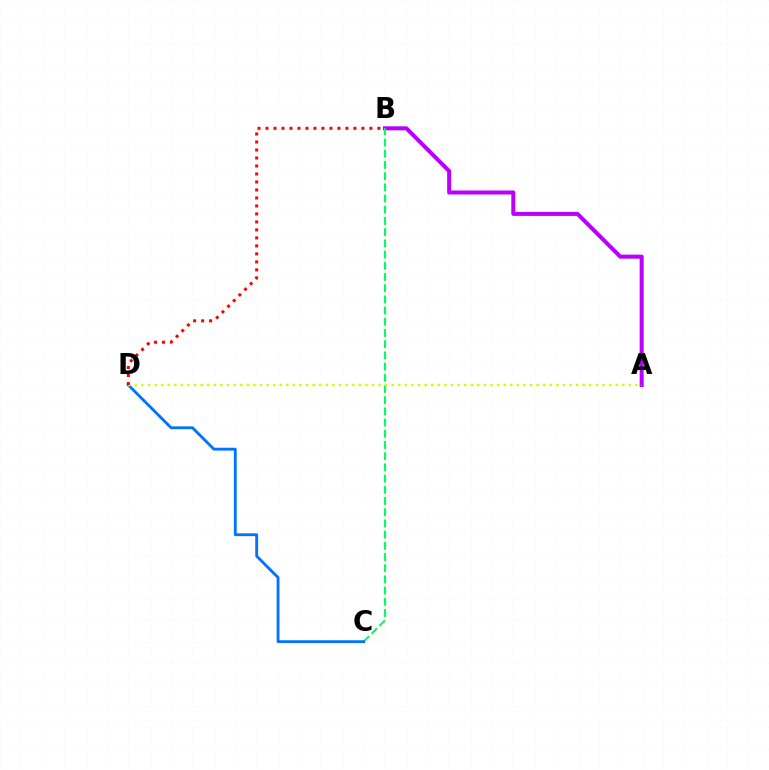{('A', 'B'): [{'color': '#b900ff', 'line_style': 'solid', 'thickness': 2.91}], ('B', 'C'): [{'color': '#00ff5c', 'line_style': 'dashed', 'thickness': 1.52}], ('C', 'D'): [{'color': '#0074ff', 'line_style': 'solid', 'thickness': 2.05}], ('A', 'D'): [{'color': '#d1ff00', 'line_style': 'dotted', 'thickness': 1.79}], ('B', 'D'): [{'color': '#ff0000', 'line_style': 'dotted', 'thickness': 2.17}]}